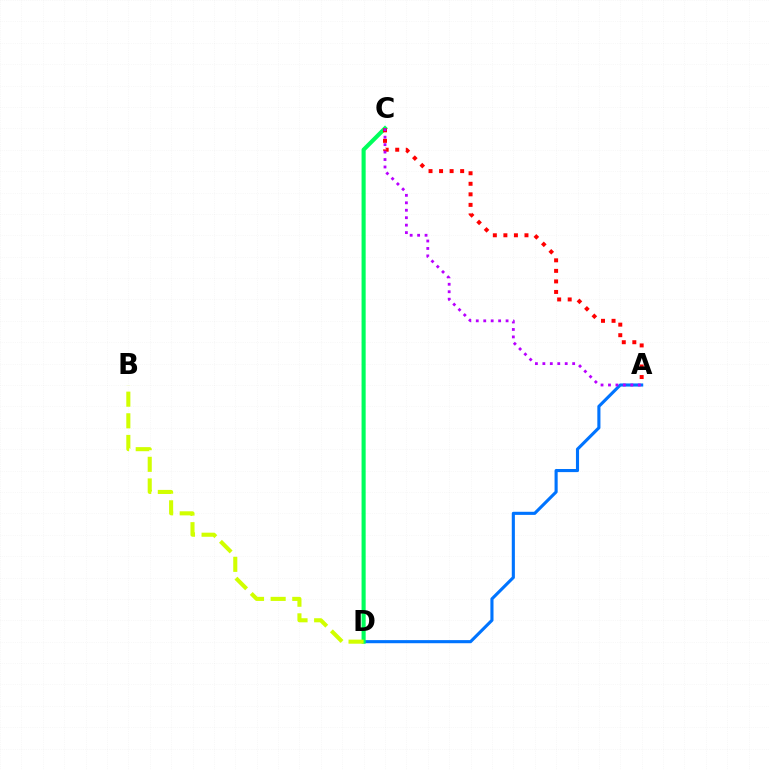{('A', 'D'): [{'color': '#0074ff', 'line_style': 'solid', 'thickness': 2.24}], ('C', 'D'): [{'color': '#00ff5c', 'line_style': 'solid', 'thickness': 2.96}], ('A', 'C'): [{'color': '#ff0000', 'line_style': 'dotted', 'thickness': 2.86}, {'color': '#b900ff', 'line_style': 'dotted', 'thickness': 2.02}], ('B', 'D'): [{'color': '#d1ff00', 'line_style': 'dashed', 'thickness': 2.94}]}